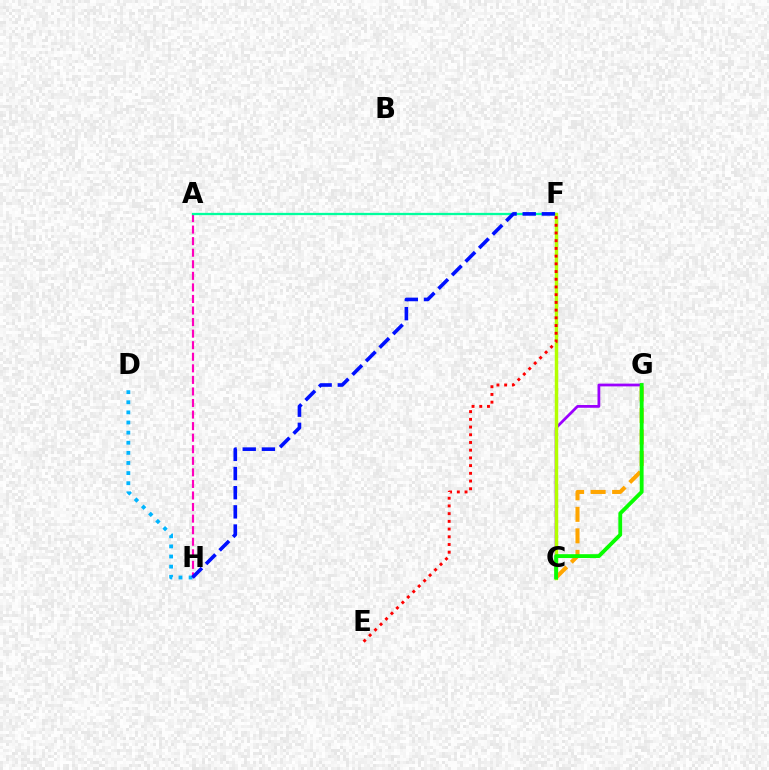{('A', 'H'): [{'color': '#ff00bd', 'line_style': 'dashed', 'thickness': 1.57}], ('C', 'G'): [{'color': '#9b00ff', 'line_style': 'solid', 'thickness': 1.99}, {'color': '#ffa500', 'line_style': 'dashed', 'thickness': 2.92}, {'color': '#08ff00', 'line_style': 'solid', 'thickness': 2.77}], ('A', 'F'): [{'color': '#00ff9d', 'line_style': 'solid', 'thickness': 1.64}], ('C', 'F'): [{'color': '#b3ff00', 'line_style': 'solid', 'thickness': 2.48}], ('D', 'H'): [{'color': '#00b5ff', 'line_style': 'dotted', 'thickness': 2.75}], ('E', 'F'): [{'color': '#ff0000', 'line_style': 'dotted', 'thickness': 2.1}], ('F', 'H'): [{'color': '#0010ff', 'line_style': 'dashed', 'thickness': 2.6}]}